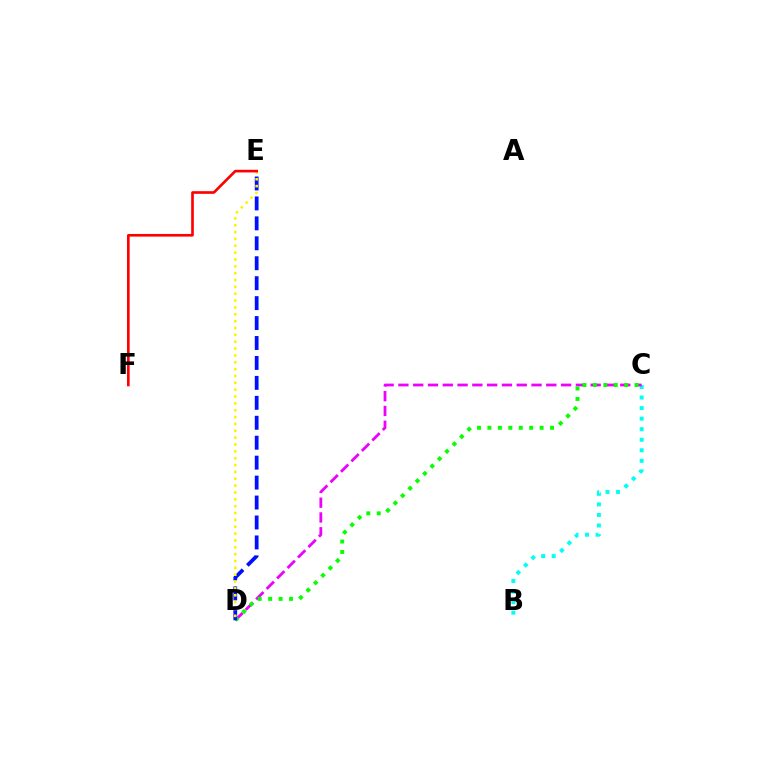{('B', 'C'): [{'color': '#00fff6', 'line_style': 'dotted', 'thickness': 2.87}], ('C', 'D'): [{'color': '#ee00ff', 'line_style': 'dashed', 'thickness': 2.01}, {'color': '#08ff00', 'line_style': 'dotted', 'thickness': 2.84}], ('D', 'E'): [{'color': '#0010ff', 'line_style': 'dashed', 'thickness': 2.71}, {'color': '#fcf500', 'line_style': 'dotted', 'thickness': 1.86}], ('E', 'F'): [{'color': '#ff0000', 'line_style': 'solid', 'thickness': 1.91}]}